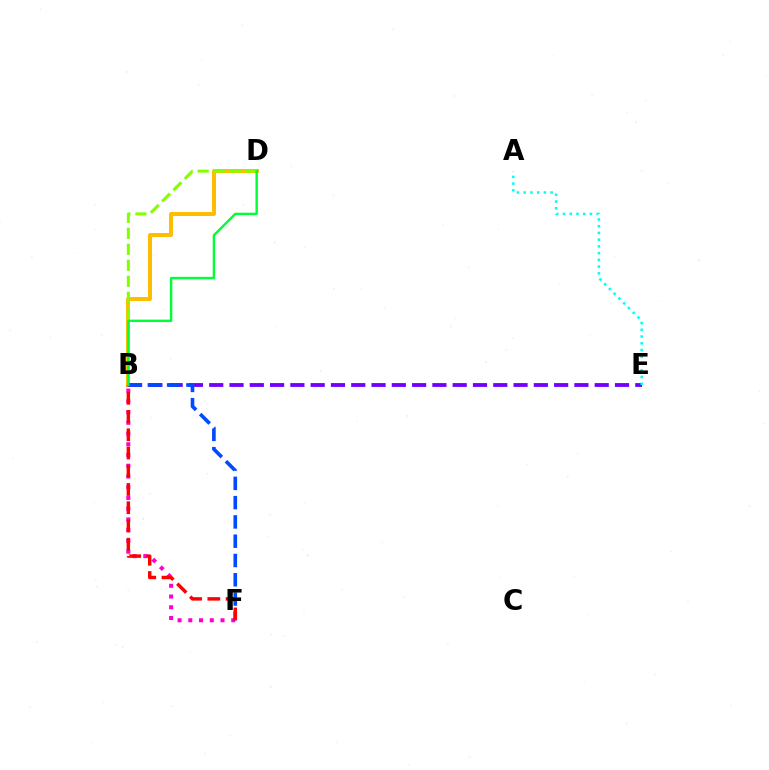{('B', 'D'): [{'color': '#ffbd00', 'line_style': 'solid', 'thickness': 2.86}, {'color': '#84ff00', 'line_style': 'dashed', 'thickness': 2.17}, {'color': '#00ff39', 'line_style': 'solid', 'thickness': 1.75}], ('B', 'F'): [{'color': '#ff00cf', 'line_style': 'dotted', 'thickness': 2.92}, {'color': '#004bff', 'line_style': 'dashed', 'thickness': 2.62}, {'color': '#ff0000', 'line_style': 'dashed', 'thickness': 2.48}], ('B', 'E'): [{'color': '#7200ff', 'line_style': 'dashed', 'thickness': 2.76}], ('A', 'E'): [{'color': '#00fff6', 'line_style': 'dotted', 'thickness': 1.83}]}